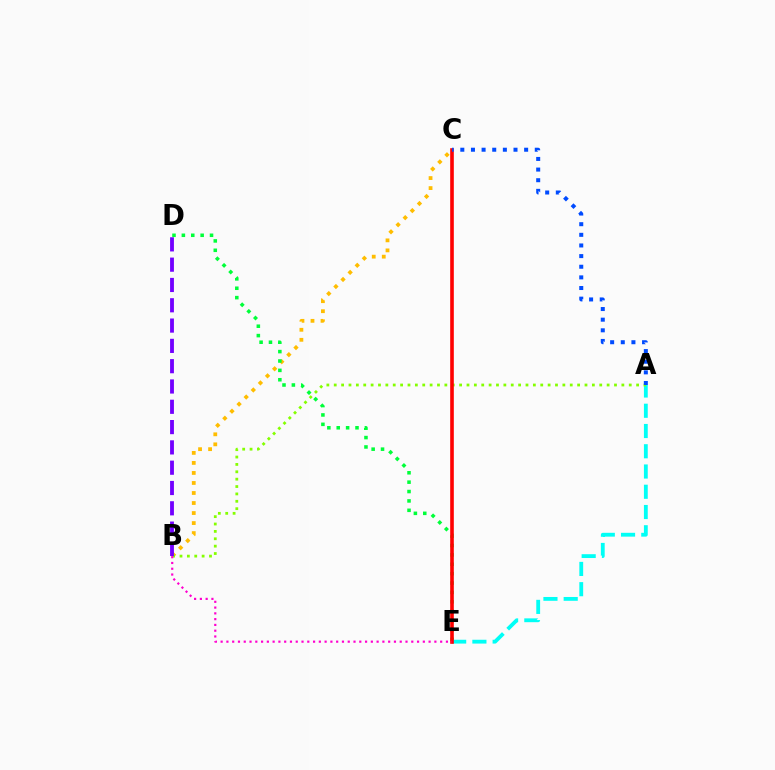{('B', 'C'): [{'color': '#ffbd00', 'line_style': 'dotted', 'thickness': 2.72}], ('D', 'E'): [{'color': '#00ff39', 'line_style': 'dotted', 'thickness': 2.55}], ('A', 'E'): [{'color': '#00fff6', 'line_style': 'dashed', 'thickness': 2.75}], ('A', 'B'): [{'color': '#84ff00', 'line_style': 'dotted', 'thickness': 2.0}], ('C', 'E'): [{'color': '#ff0000', 'line_style': 'solid', 'thickness': 2.6}], ('B', 'D'): [{'color': '#7200ff', 'line_style': 'dashed', 'thickness': 2.76}], ('A', 'C'): [{'color': '#004bff', 'line_style': 'dotted', 'thickness': 2.89}], ('B', 'E'): [{'color': '#ff00cf', 'line_style': 'dotted', 'thickness': 1.57}]}